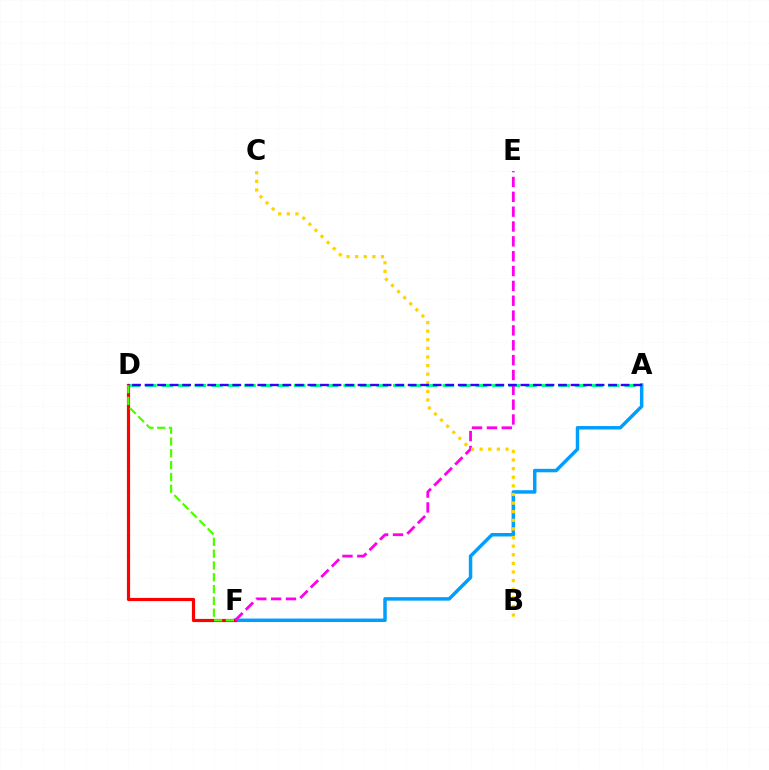{('A', 'D'): [{'color': '#00ff86', 'line_style': 'dashed', 'thickness': 2.25}, {'color': '#3700ff', 'line_style': 'dashed', 'thickness': 1.7}], ('A', 'F'): [{'color': '#009eff', 'line_style': 'solid', 'thickness': 2.5}], ('D', 'F'): [{'color': '#ff0000', 'line_style': 'solid', 'thickness': 2.29}, {'color': '#4fff00', 'line_style': 'dashed', 'thickness': 1.6}], ('E', 'F'): [{'color': '#ff00ed', 'line_style': 'dashed', 'thickness': 2.02}], ('B', 'C'): [{'color': '#ffd500', 'line_style': 'dotted', 'thickness': 2.34}]}